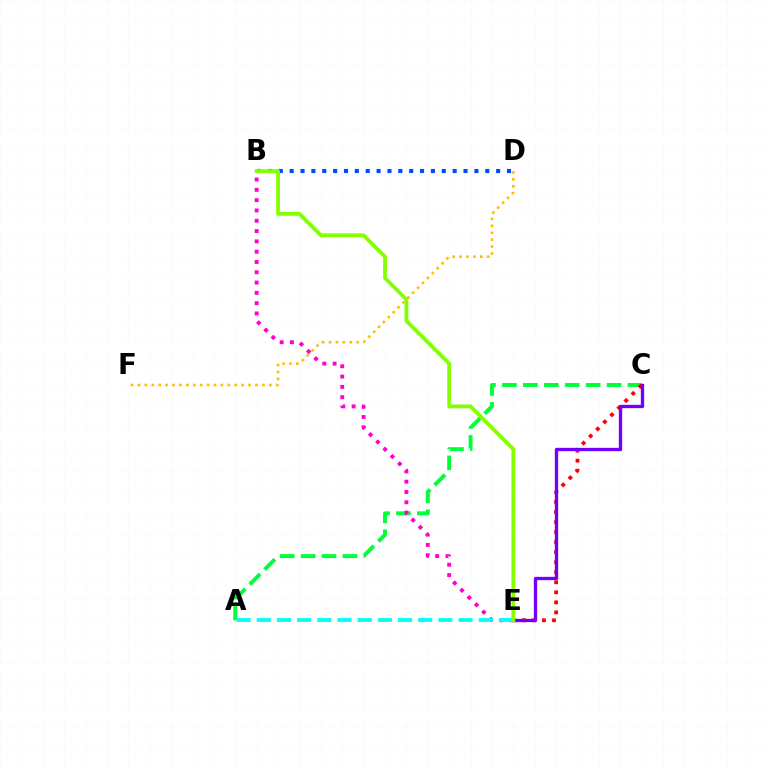{('A', 'C'): [{'color': '#00ff39', 'line_style': 'dashed', 'thickness': 2.84}], ('C', 'E'): [{'color': '#ff0000', 'line_style': 'dotted', 'thickness': 2.73}, {'color': '#7200ff', 'line_style': 'solid', 'thickness': 2.4}], ('B', 'E'): [{'color': '#ff00cf', 'line_style': 'dotted', 'thickness': 2.8}, {'color': '#84ff00', 'line_style': 'solid', 'thickness': 2.74}], ('A', 'E'): [{'color': '#00fff6', 'line_style': 'dashed', 'thickness': 2.74}], ('D', 'F'): [{'color': '#ffbd00', 'line_style': 'dotted', 'thickness': 1.88}], ('B', 'D'): [{'color': '#004bff', 'line_style': 'dotted', 'thickness': 2.95}]}